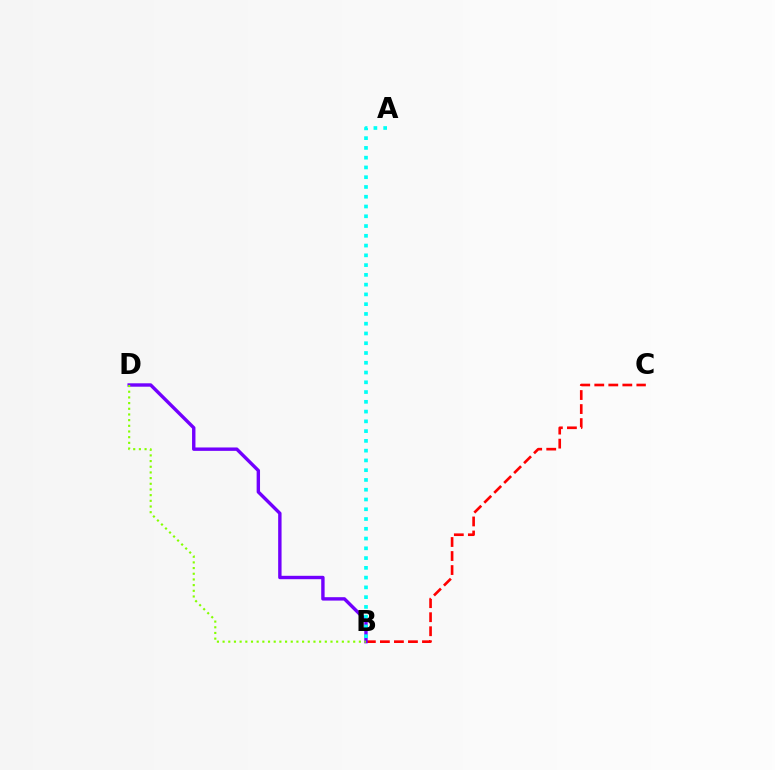{('B', 'C'): [{'color': '#ff0000', 'line_style': 'dashed', 'thickness': 1.91}], ('B', 'D'): [{'color': '#7200ff', 'line_style': 'solid', 'thickness': 2.45}, {'color': '#84ff00', 'line_style': 'dotted', 'thickness': 1.54}], ('A', 'B'): [{'color': '#00fff6', 'line_style': 'dotted', 'thickness': 2.65}]}